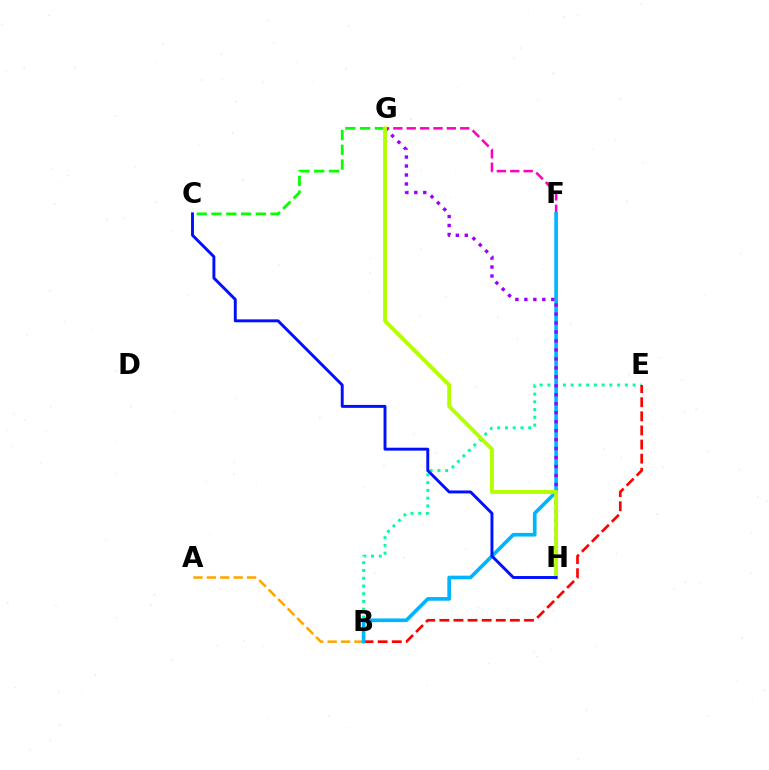{('B', 'E'): [{'color': '#00ff9d', 'line_style': 'dotted', 'thickness': 2.11}, {'color': '#ff0000', 'line_style': 'dashed', 'thickness': 1.92}], ('A', 'B'): [{'color': '#ffa500', 'line_style': 'dashed', 'thickness': 1.82}], ('C', 'G'): [{'color': '#08ff00', 'line_style': 'dashed', 'thickness': 2.01}], ('F', 'G'): [{'color': '#ff00bd', 'line_style': 'dashed', 'thickness': 1.82}], ('B', 'F'): [{'color': '#00b5ff', 'line_style': 'solid', 'thickness': 2.64}], ('G', 'H'): [{'color': '#9b00ff', 'line_style': 'dotted', 'thickness': 2.44}, {'color': '#b3ff00', 'line_style': 'solid', 'thickness': 2.78}], ('C', 'H'): [{'color': '#0010ff', 'line_style': 'solid', 'thickness': 2.11}]}